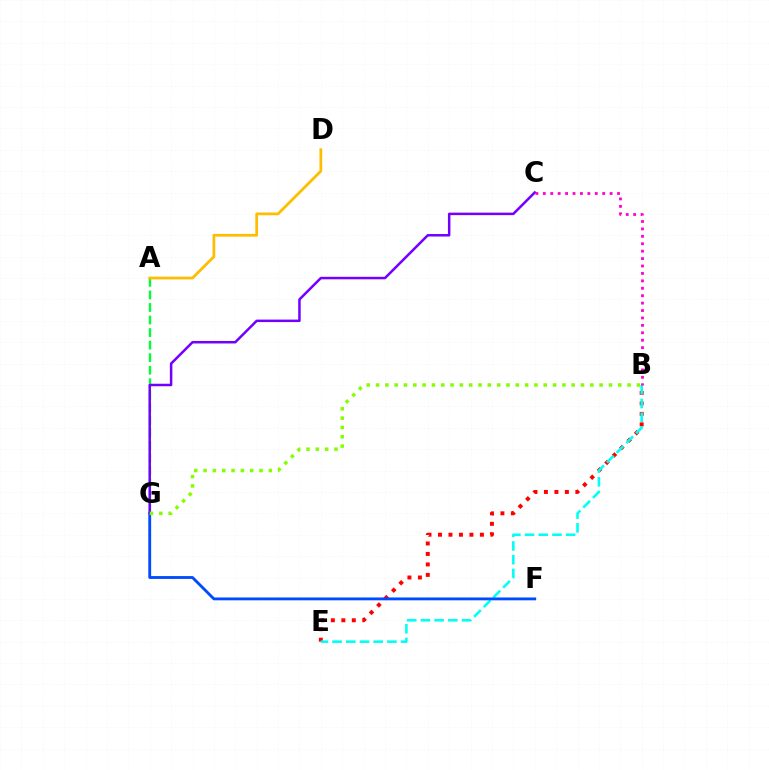{('A', 'G'): [{'color': '#00ff39', 'line_style': 'dashed', 'thickness': 1.7}], ('B', 'E'): [{'color': '#ff0000', 'line_style': 'dotted', 'thickness': 2.85}, {'color': '#00fff6', 'line_style': 'dashed', 'thickness': 1.86}], ('F', 'G'): [{'color': '#004bff', 'line_style': 'solid', 'thickness': 2.05}], ('C', 'G'): [{'color': '#7200ff', 'line_style': 'solid', 'thickness': 1.8}], ('B', 'C'): [{'color': '#ff00cf', 'line_style': 'dotted', 'thickness': 2.02}], ('B', 'G'): [{'color': '#84ff00', 'line_style': 'dotted', 'thickness': 2.53}], ('A', 'D'): [{'color': '#ffbd00', 'line_style': 'solid', 'thickness': 1.99}]}